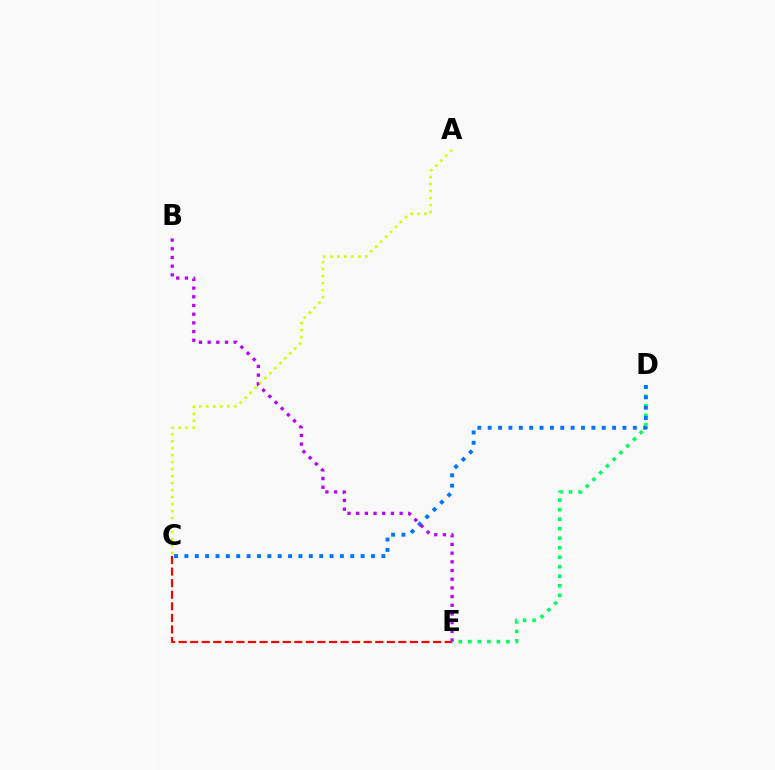{('D', 'E'): [{'color': '#00ff5c', 'line_style': 'dotted', 'thickness': 2.59}], ('C', 'D'): [{'color': '#0074ff', 'line_style': 'dotted', 'thickness': 2.82}], ('C', 'E'): [{'color': '#ff0000', 'line_style': 'dashed', 'thickness': 1.57}], ('B', 'E'): [{'color': '#b900ff', 'line_style': 'dotted', 'thickness': 2.36}], ('A', 'C'): [{'color': '#d1ff00', 'line_style': 'dotted', 'thickness': 1.9}]}